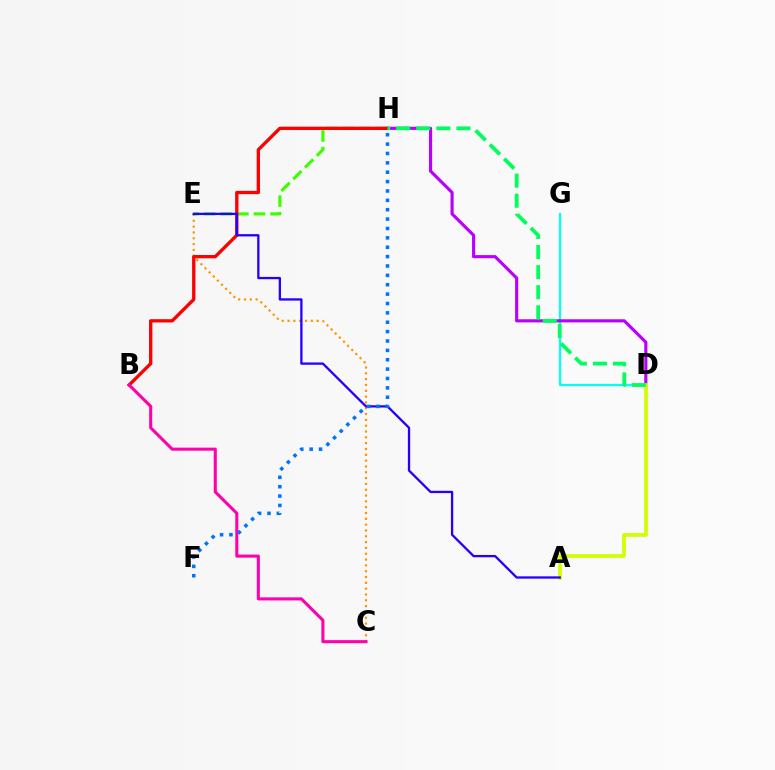{('C', 'E'): [{'color': '#ff9400', 'line_style': 'dotted', 'thickness': 1.58}], ('D', 'G'): [{'color': '#00fff6', 'line_style': 'solid', 'thickness': 1.6}], ('D', 'H'): [{'color': '#b900ff', 'line_style': 'solid', 'thickness': 2.26}, {'color': '#00ff5c', 'line_style': 'dashed', 'thickness': 2.73}], ('E', 'H'): [{'color': '#3dff00', 'line_style': 'dashed', 'thickness': 2.26}], ('B', 'H'): [{'color': '#ff0000', 'line_style': 'solid', 'thickness': 2.39}], ('A', 'D'): [{'color': '#d1ff00', 'line_style': 'solid', 'thickness': 2.67}], ('A', 'E'): [{'color': '#2500ff', 'line_style': 'solid', 'thickness': 1.66}], ('B', 'C'): [{'color': '#ff00ac', 'line_style': 'solid', 'thickness': 2.21}], ('F', 'H'): [{'color': '#0074ff', 'line_style': 'dotted', 'thickness': 2.55}]}